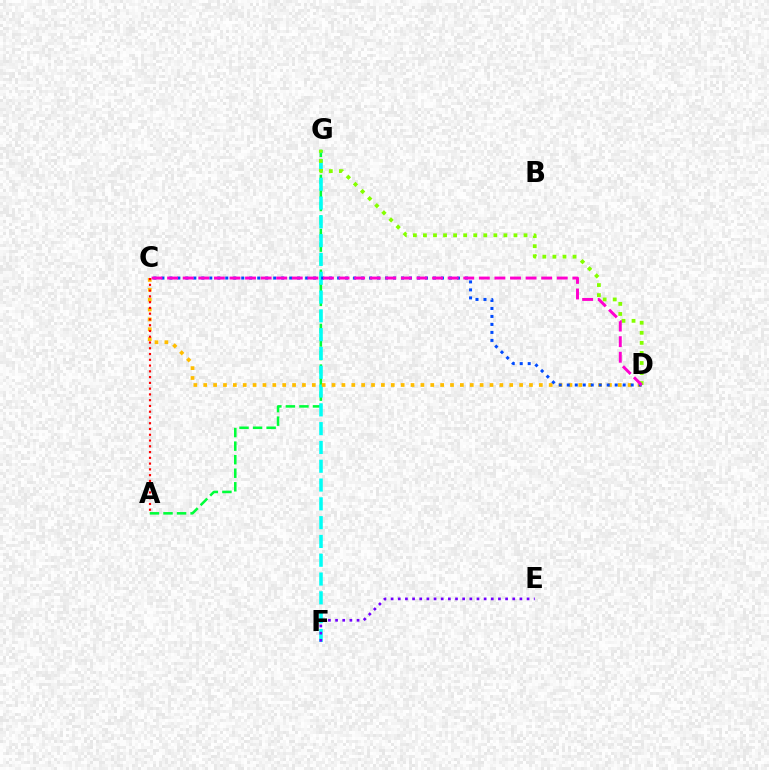{('A', 'G'): [{'color': '#00ff39', 'line_style': 'dashed', 'thickness': 1.84}], ('F', 'G'): [{'color': '#00fff6', 'line_style': 'dashed', 'thickness': 2.55}], ('C', 'D'): [{'color': '#ffbd00', 'line_style': 'dotted', 'thickness': 2.68}, {'color': '#004bff', 'line_style': 'dotted', 'thickness': 2.17}, {'color': '#ff00cf', 'line_style': 'dashed', 'thickness': 2.12}], ('D', 'G'): [{'color': '#84ff00', 'line_style': 'dotted', 'thickness': 2.73}], ('E', 'F'): [{'color': '#7200ff', 'line_style': 'dotted', 'thickness': 1.94}], ('A', 'C'): [{'color': '#ff0000', 'line_style': 'dotted', 'thickness': 1.57}]}